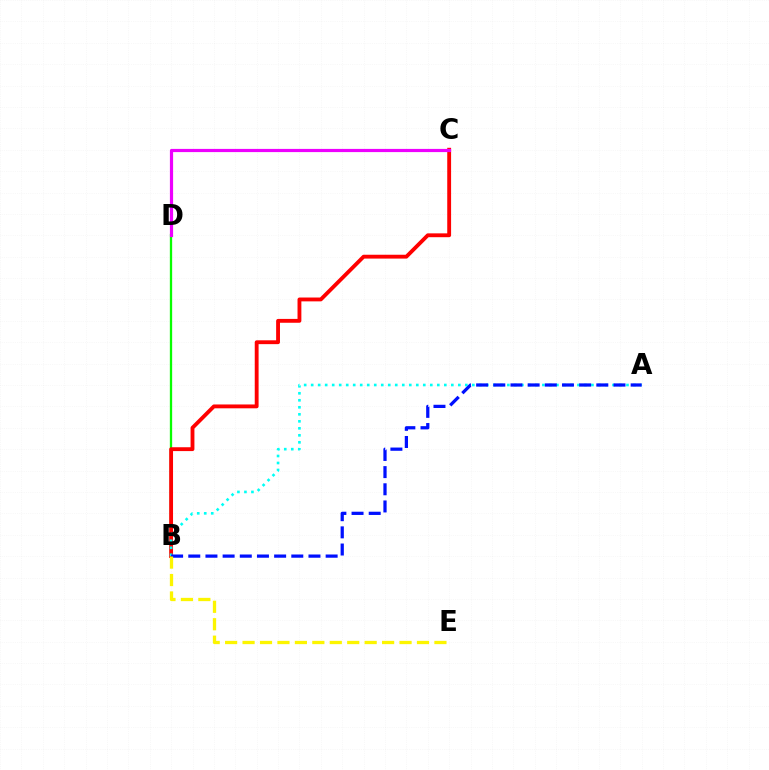{('B', 'D'): [{'color': '#08ff00', 'line_style': 'solid', 'thickness': 1.66}], ('B', 'C'): [{'color': '#ff0000', 'line_style': 'solid', 'thickness': 2.77}], ('A', 'B'): [{'color': '#00fff6', 'line_style': 'dotted', 'thickness': 1.9}, {'color': '#0010ff', 'line_style': 'dashed', 'thickness': 2.33}], ('B', 'E'): [{'color': '#fcf500', 'line_style': 'dashed', 'thickness': 2.37}], ('C', 'D'): [{'color': '#ee00ff', 'line_style': 'solid', 'thickness': 2.3}]}